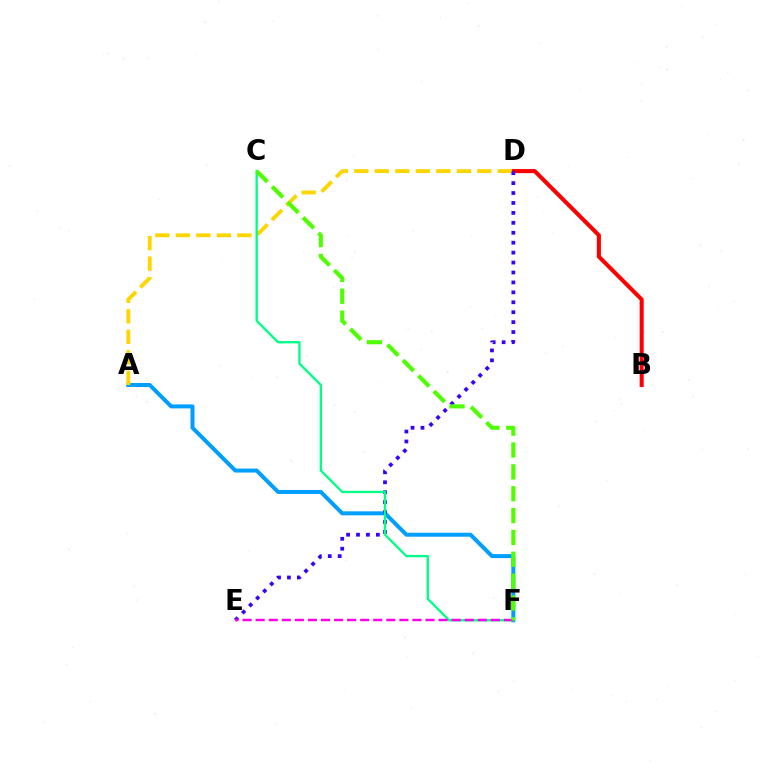{('A', 'F'): [{'color': '#009eff', 'line_style': 'solid', 'thickness': 2.87}], ('B', 'D'): [{'color': '#ff0000', 'line_style': 'solid', 'thickness': 2.92}], ('A', 'D'): [{'color': '#ffd500', 'line_style': 'dashed', 'thickness': 2.79}], ('D', 'E'): [{'color': '#3700ff', 'line_style': 'dotted', 'thickness': 2.7}], ('C', 'F'): [{'color': '#00ff86', 'line_style': 'solid', 'thickness': 1.67}, {'color': '#4fff00', 'line_style': 'dashed', 'thickness': 2.97}], ('E', 'F'): [{'color': '#ff00ed', 'line_style': 'dashed', 'thickness': 1.78}]}